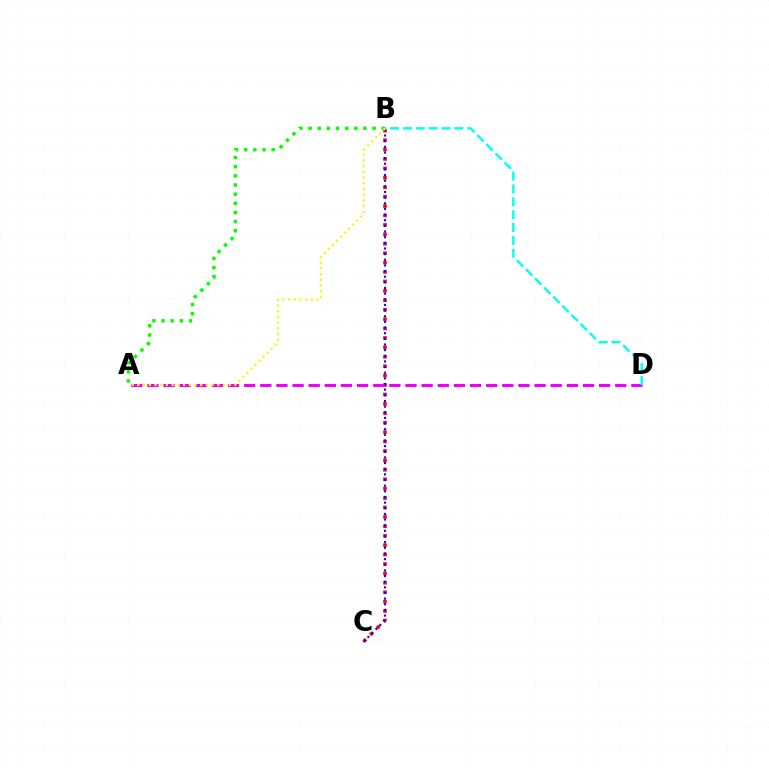{('B', 'C'): [{'color': '#ff0000', 'line_style': 'dotted', 'thickness': 2.56}, {'color': '#0010ff', 'line_style': 'dotted', 'thickness': 1.53}], ('A', 'D'): [{'color': '#ee00ff', 'line_style': 'dashed', 'thickness': 2.19}], ('B', 'D'): [{'color': '#00fff6', 'line_style': 'dashed', 'thickness': 1.75}], ('A', 'B'): [{'color': '#08ff00', 'line_style': 'dotted', 'thickness': 2.49}, {'color': '#fcf500', 'line_style': 'dotted', 'thickness': 1.55}]}